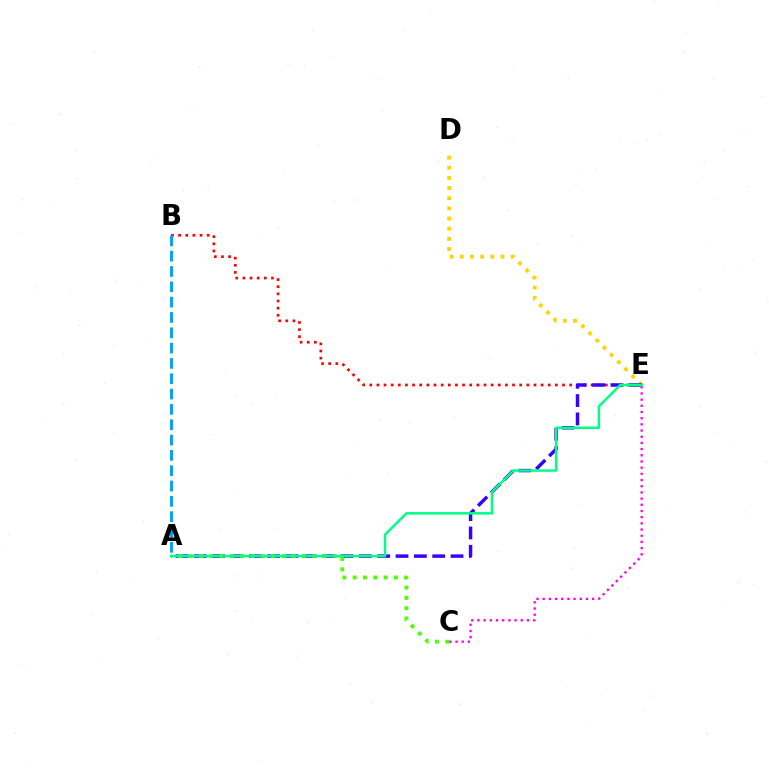{('D', 'E'): [{'color': '#ffd500', 'line_style': 'dotted', 'thickness': 2.76}], ('B', 'E'): [{'color': '#ff0000', 'line_style': 'dotted', 'thickness': 1.94}], ('A', 'E'): [{'color': '#3700ff', 'line_style': 'dashed', 'thickness': 2.49}, {'color': '#00ff86', 'line_style': 'solid', 'thickness': 1.8}], ('A', 'C'): [{'color': '#4fff00', 'line_style': 'dotted', 'thickness': 2.8}], ('C', 'E'): [{'color': '#ff00ed', 'line_style': 'dotted', 'thickness': 1.68}], ('A', 'B'): [{'color': '#009eff', 'line_style': 'dashed', 'thickness': 2.08}]}